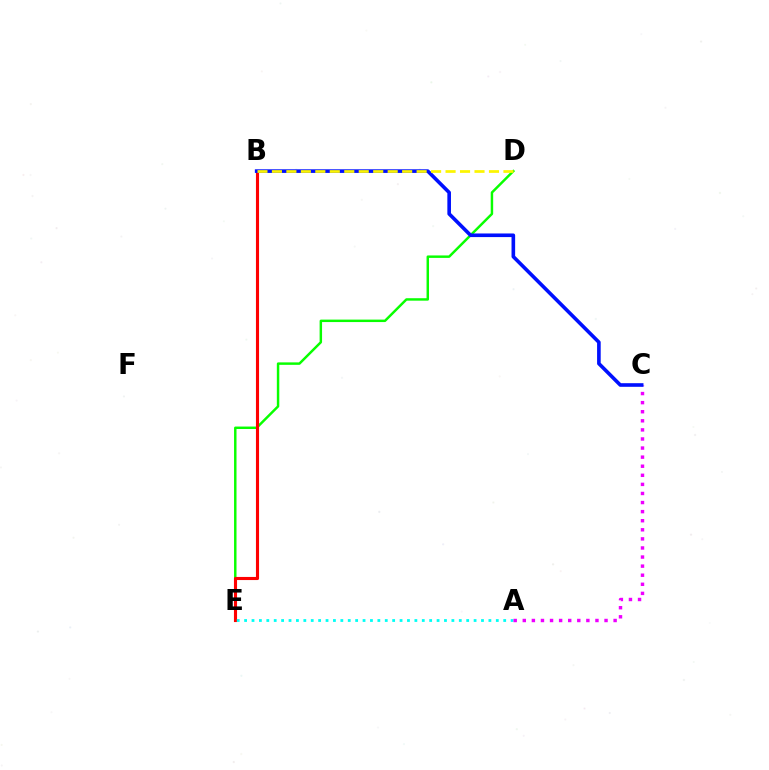{('D', 'E'): [{'color': '#08ff00', 'line_style': 'solid', 'thickness': 1.77}], ('B', 'E'): [{'color': '#ff0000', 'line_style': 'solid', 'thickness': 2.24}], ('A', 'E'): [{'color': '#00fff6', 'line_style': 'dotted', 'thickness': 2.01}], ('A', 'C'): [{'color': '#ee00ff', 'line_style': 'dotted', 'thickness': 2.47}], ('B', 'C'): [{'color': '#0010ff', 'line_style': 'solid', 'thickness': 2.6}], ('B', 'D'): [{'color': '#fcf500', 'line_style': 'dashed', 'thickness': 1.97}]}